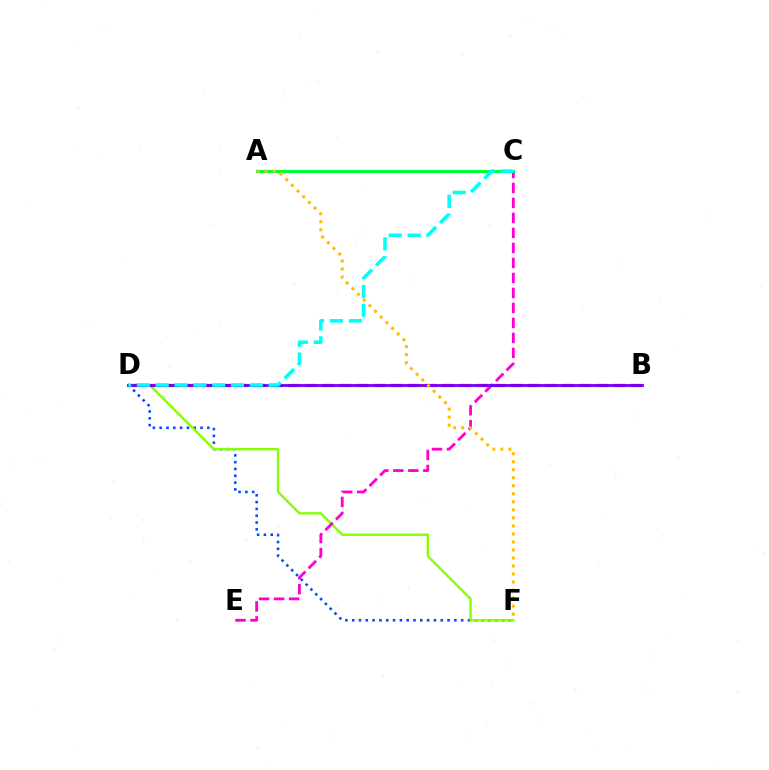{('D', 'F'): [{'color': '#004bff', 'line_style': 'dotted', 'thickness': 1.85}, {'color': '#84ff00', 'line_style': 'solid', 'thickness': 1.69}], ('C', 'E'): [{'color': '#ff00cf', 'line_style': 'dashed', 'thickness': 2.04}], ('A', 'C'): [{'color': '#00ff39', 'line_style': 'solid', 'thickness': 2.16}], ('B', 'D'): [{'color': '#ff0000', 'line_style': 'dashed', 'thickness': 2.33}, {'color': '#7200ff', 'line_style': 'solid', 'thickness': 2.03}], ('C', 'D'): [{'color': '#00fff6', 'line_style': 'dashed', 'thickness': 2.56}], ('A', 'F'): [{'color': '#ffbd00', 'line_style': 'dotted', 'thickness': 2.18}]}